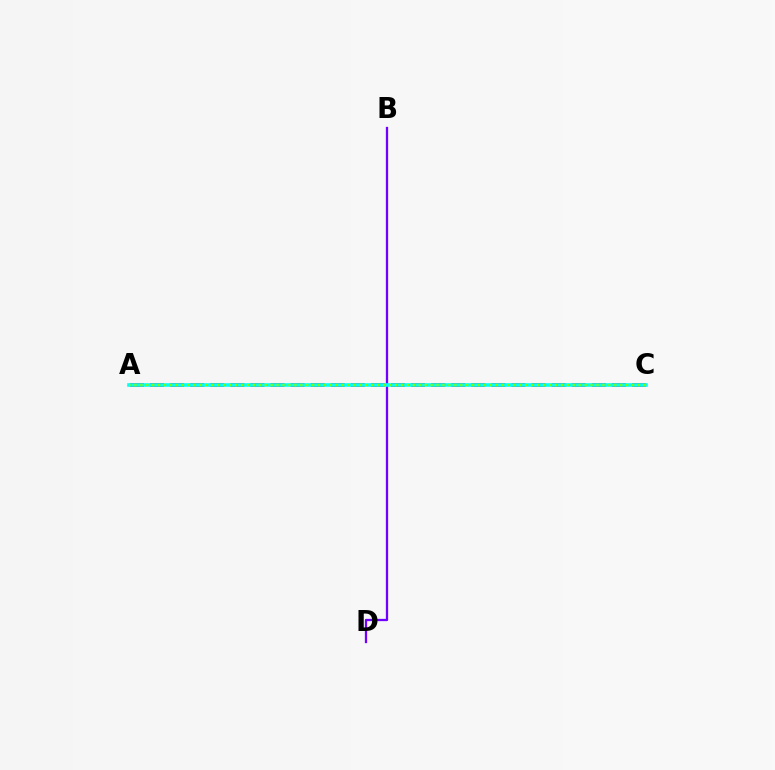{('A', 'C'): [{'color': '#ff0000', 'line_style': 'dashed', 'thickness': 2.73}, {'color': '#00fff6', 'line_style': 'solid', 'thickness': 2.6}, {'color': '#84ff00', 'line_style': 'dotted', 'thickness': 1.61}], ('B', 'D'): [{'color': '#7200ff', 'line_style': 'solid', 'thickness': 1.65}]}